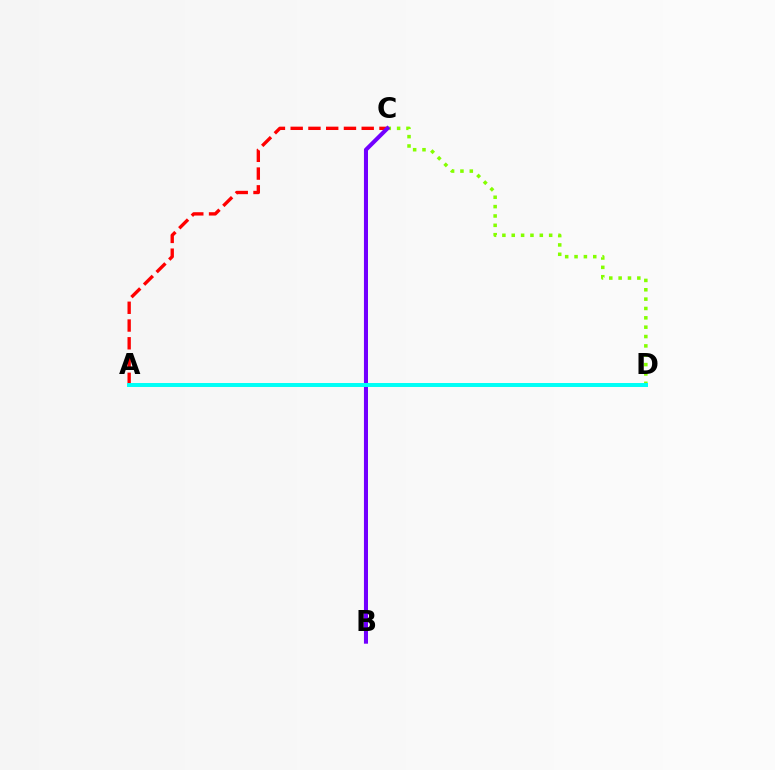{('A', 'C'): [{'color': '#ff0000', 'line_style': 'dashed', 'thickness': 2.41}], ('C', 'D'): [{'color': '#84ff00', 'line_style': 'dotted', 'thickness': 2.54}], ('B', 'C'): [{'color': '#7200ff', 'line_style': 'solid', 'thickness': 2.92}], ('A', 'D'): [{'color': '#00fff6', 'line_style': 'solid', 'thickness': 2.85}]}